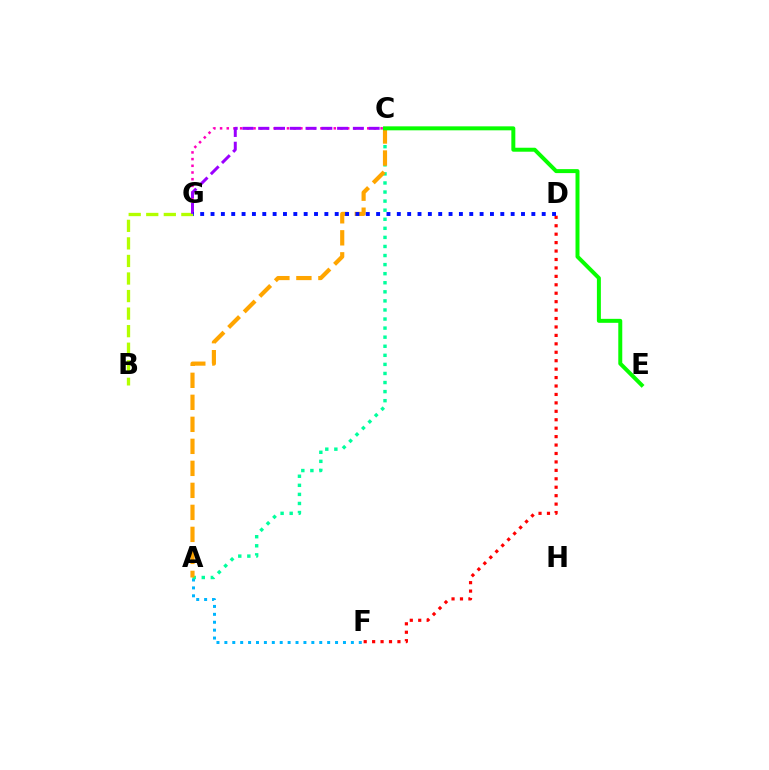{('A', 'F'): [{'color': '#00b5ff', 'line_style': 'dotted', 'thickness': 2.15}], ('D', 'F'): [{'color': '#ff0000', 'line_style': 'dotted', 'thickness': 2.29}], ('A', 'C'): [{'color': '#00ff9d', 'line_style': 'dotted', 'thickness': 2.46}, {'color': '#ffa500', 'line_style': 'dashed', 'thickness': 2.99}], ('C', 'G'): [{'color': '#ff00bd', 'line_style': 'dotted', 'thickness': 1.82}, {'color': '#9b00ff', 'line_style': 'dashed', 'thickness': 2.14}], ('B', 'G'): [{'color': '#b3ff00', 'line_style': 'dashed', 'thickness': 2.38}], ('C', 'E'): [{'color': '#08ff00', 'line_style': 'solid', 'thickness': 2.86}], ('D', 'G'): [{'color': '#0010ff', 'line_style': 'dotted', 'thickness': 2.81}]}